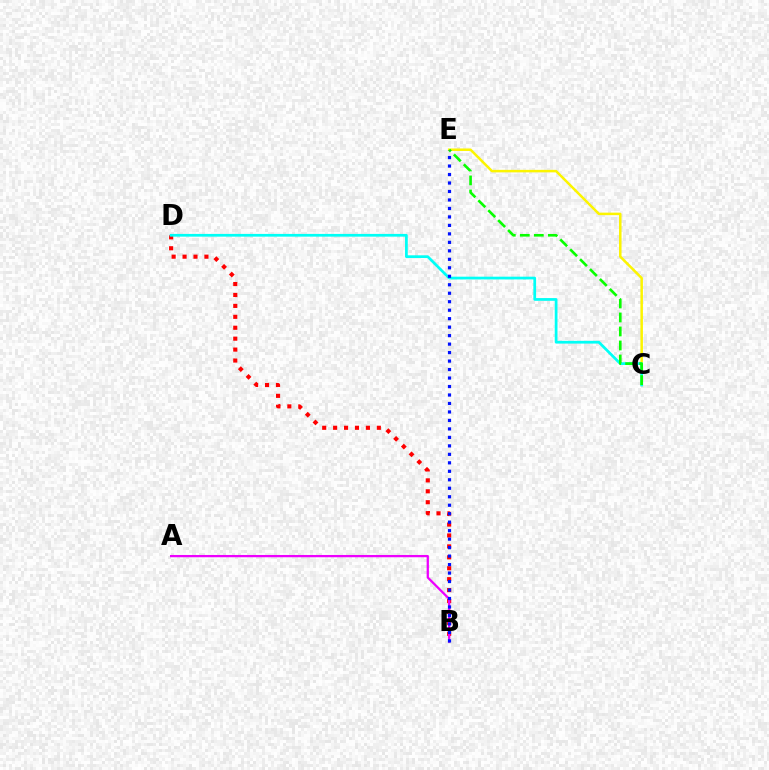{('B', 'D'): [{'color': '#ff0000', 'line_style': 'dotted', 'thickness': 2.97}], ('A', 'B'): [{'color': '#ee00ff', 'line_style': 'solid', 'thickness': 1.64}], ('C', 'E'): [{'color': '#fcf500', 'line_style': 'solid', 'thickness': 1.81}, {'color': '#08ff00', 'line_style': 'dashed', 'thickness': 1.9}], ('C', 'D'): [{'color': '#00fff6', 'line_style': 'solid', 'thickness': 1.97}], ('B', 'E'): [{'color': '#0010ff', 'line_style': 'dotted', 'thickness': 2.3}]}